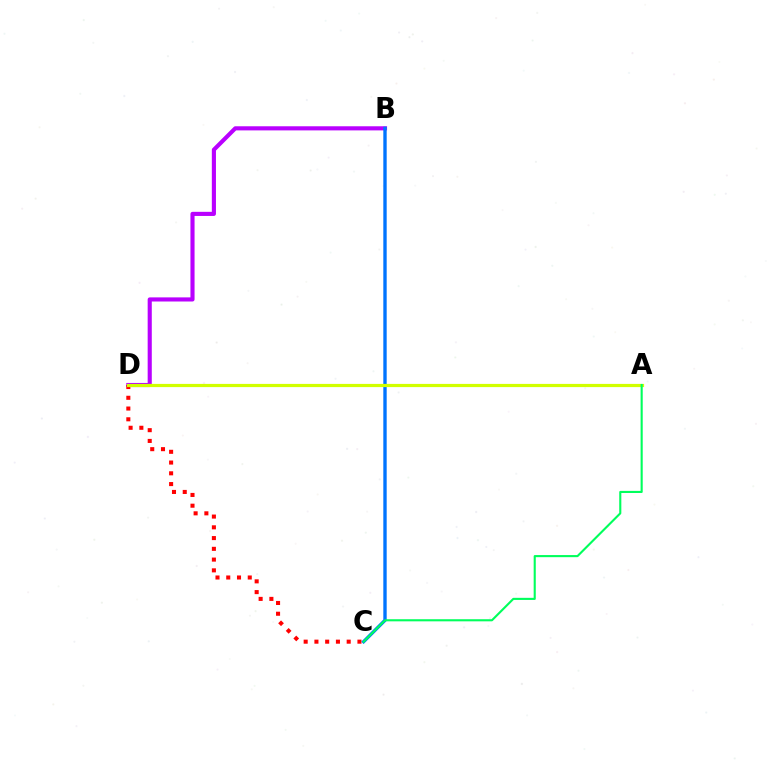{('B', 'D'): [{'color': '#b900ff', 'line_style': 'solid', 'thickness': 2.97}], ('C', 'D'): [{'color': '#ff0000', 'line_style': 'dotted', 'thickness': 2.92}], ('B', 'C'): [{'color': '#0074ff', 'line_style': 'solid', 'thickness': 2.42}], ('A', 'D'): [{'color': '#d1ff00', 'line_style': 'solid', 'thickness': 2.3}], ('A', 'C'): [{'color': '#00ff5c', 'line_style': 'solid', 'thickness': 1.52}]}